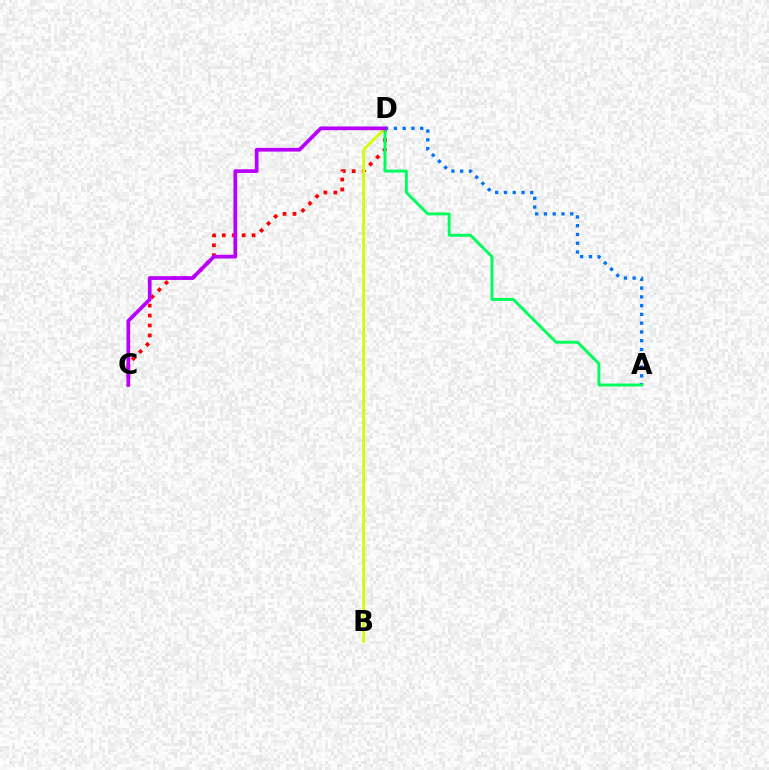{('C', 'D'): [{'color': '#ff0000', 'line_style': 'dotted', 'thickness': 2.7}, {'color': '#b900ff', 'line_style': 'solid', 'thickness': 2.69}], ('B', 'D'): [{'color': '#d1ff00', 'line_style': 'solid', 'thickness': 2.01}], ('A', 'D'): [{'color': '#0074ff', 'line_style': 'dotted', 'thickness': 2.38}, {'color': '#00ff5c', 'line_style': 'solid', 'thickness': 2.1}]}